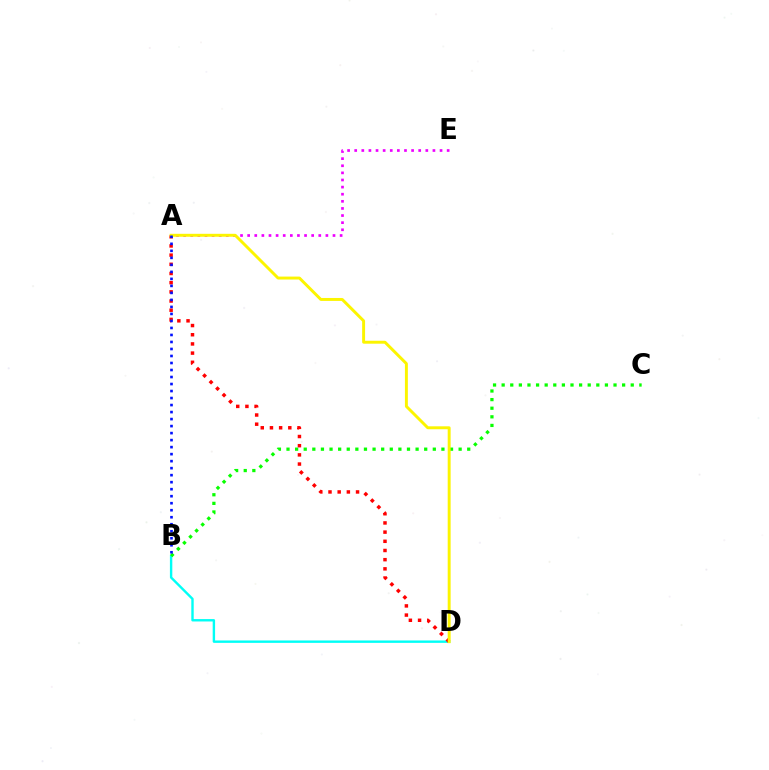{('A', 'E'): [{'color': '#ee00ff', 'line_style': 'dotted', 'thickness': 1.93}], ('B', 'D'): [{'color': '#00fff6', 'line_style': 'solid', 'thickness': 1.73}], ('B', 'C'): [{'color': '#08ff00', 'line_style': 'dotted', 'thickness': 2.34}], ('A', 'D'): [{'color': '#ff0000', 'line_style': 'dotted', 'thickness': 2.49}, {'color': '#fcf500', 'line_style': 'solid', 'thickness': 2.11}], ('A', 'B'): [{'color': '#0010ff', 'line_style': 'dotted', 'thickness': 1.9}]}